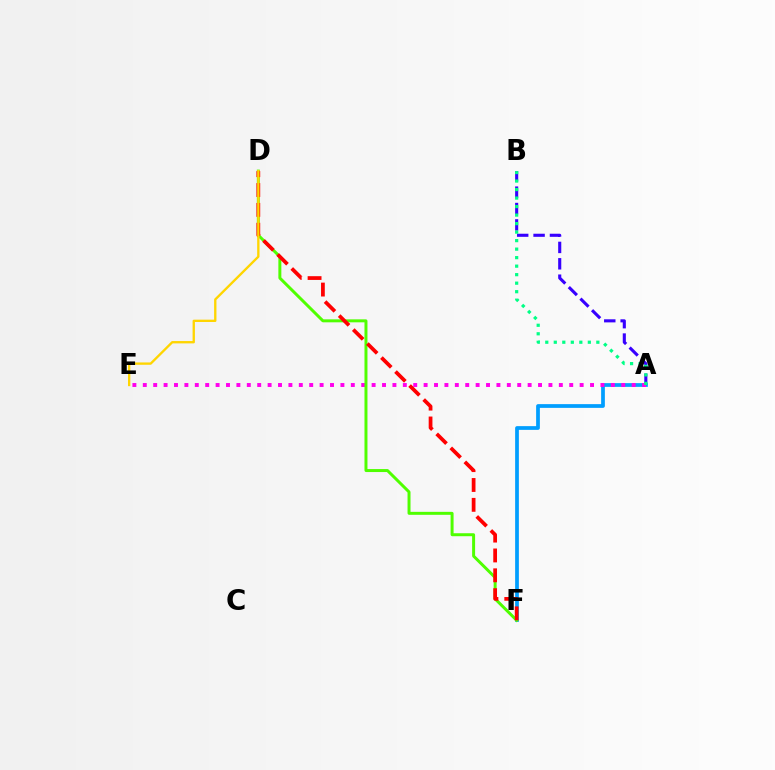{('A', 'B'): [{'color': '#3700ff', 'line_style': 'dashed', 'thickness': 2.23}, {'color': '#00ff86', 'line_style': 'dotted', 'thickness': 2.31}], ('A', 'F'): [{'color': '#009eff', 'line_style': 'solid', 'thickness': 2.69}], ('A', 'E'): [{'color': '#ff00ed', 'line_style': 'dotted', 'thickness': 2.83}], ('D', 'F'): [{'color': '#4fff00', 'line_style': 'solid', 'thickness': 2.14}, {'color': '#ff0000', 'line_style': 'dashed', 'thickness': 2.7}], ('D', 'E'): [{'color': '#ffd500', 'line_style': 'solid', 'thickness': 1.68}]}